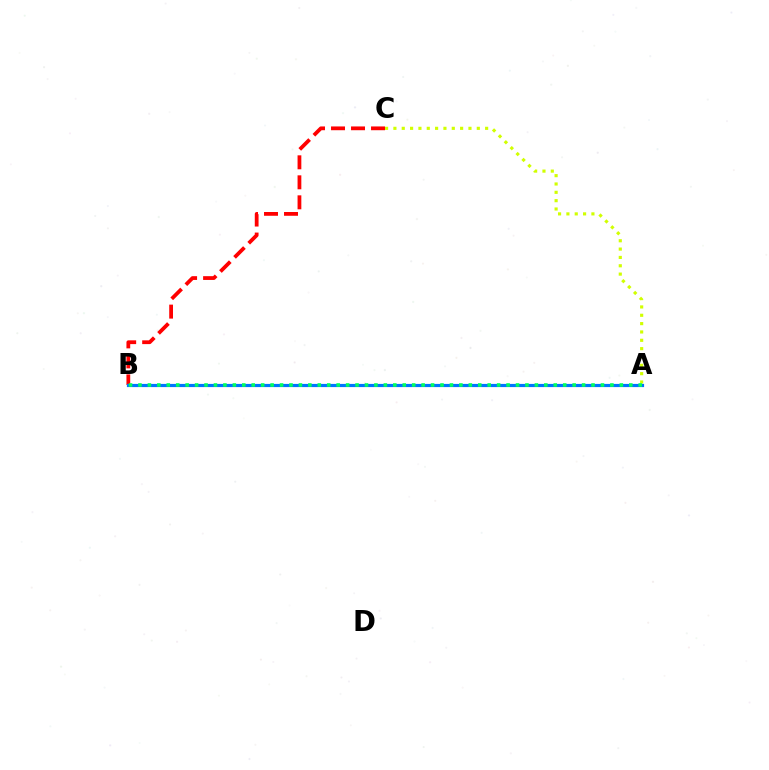{('A', 'C'): [{'color': '#d1ff00', 'line_style': 'dotted', 'thickness': 2.27}], ('B', 'C'): [{'color': '#ff0000', 'line_style': 'dashed', 'thickness': 2.72}], ('A', 'B'): [{'color': '#b900ff', 'line_style': 'solid', 'thickness': 1.97}, {'color': '#0074ff', 'line_style': 'solid', 'thickness': 2.29}, {'color': '#00ff5c', 'line_style': 'dotted', 'thickness': 2.56}]}